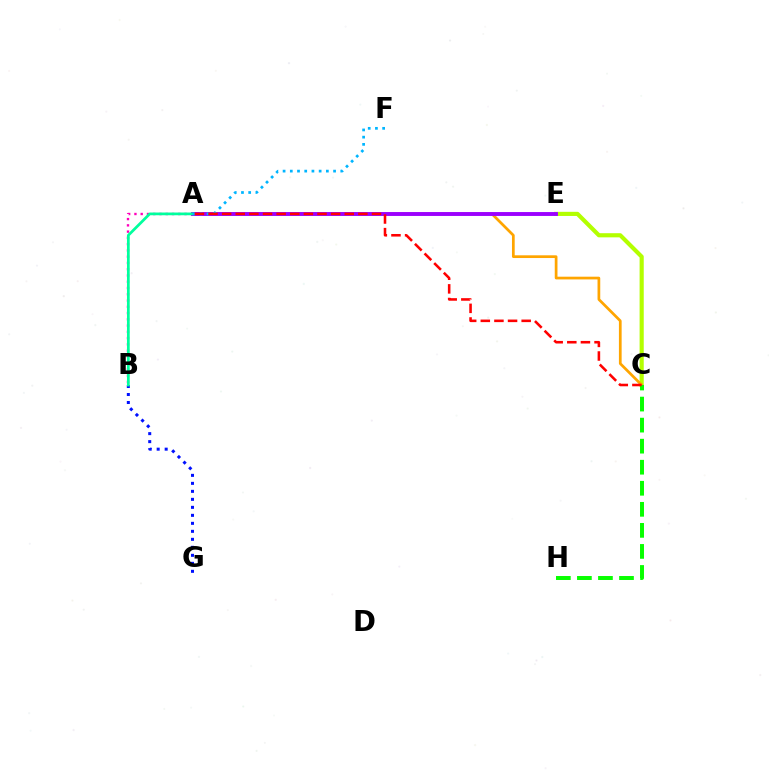{('C', 'E'): [{'color': '#b3ff00', 'line_style': 'solid', 'thickness': 2.98}], ('A', 'B'): [{'color': '#ff00bd', 'line_style': 'dotted', 'thickness': 1.7}, {'color': '#00ff9d', 'line_style': 'solid', 'thickness': 1.97}], ('A', 'C'): [{'color': '#ffa500', 'line_style': 'solid', 'thickness': 1.96}, {'color': '#ff0000', 'line_style': 'dashed', 'thickness': 1.85}], ('A', 'E'): [{'color': '#9b00ff', 'line_style': 'solid', 'thickness': 2.8}], ('B', 'G'): [{'color': '#0010ff', 'line_style': 'dotted', 'thickness': 2.17}], ('A', 'F'): [{'color': '#00b5ff', 'line_style': 'dotted', 'thickness': 1.96}], ('C', 'H'): [{'color': '#08ff00', 'line_style': 'dashed', 'thickness': 2.86}]}